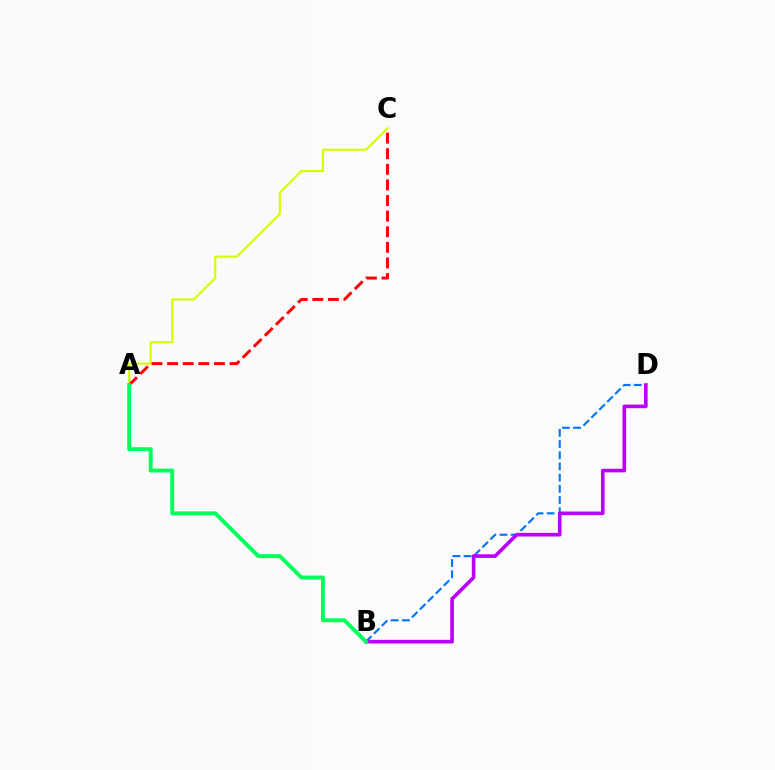{('B', 'D'): [{'color': '#0074ff', 'line_style': 'dashed', 'thickness': 1.52}, {'color': '#b900ff', 'line_style': 'solid', 'thickness': 2.6}], ('A', 'C'): [{'color': '#d1ff00', 'line_style': 'solid', 'thickness': 1.53}, {'color': '#ff0000', 'line_style': 'dashed', 'thickness': 2.12}], ('A', 'B'): [{'color': '#00ff5c', 'line_style': 'solid', 'thickness': 2.82}]}